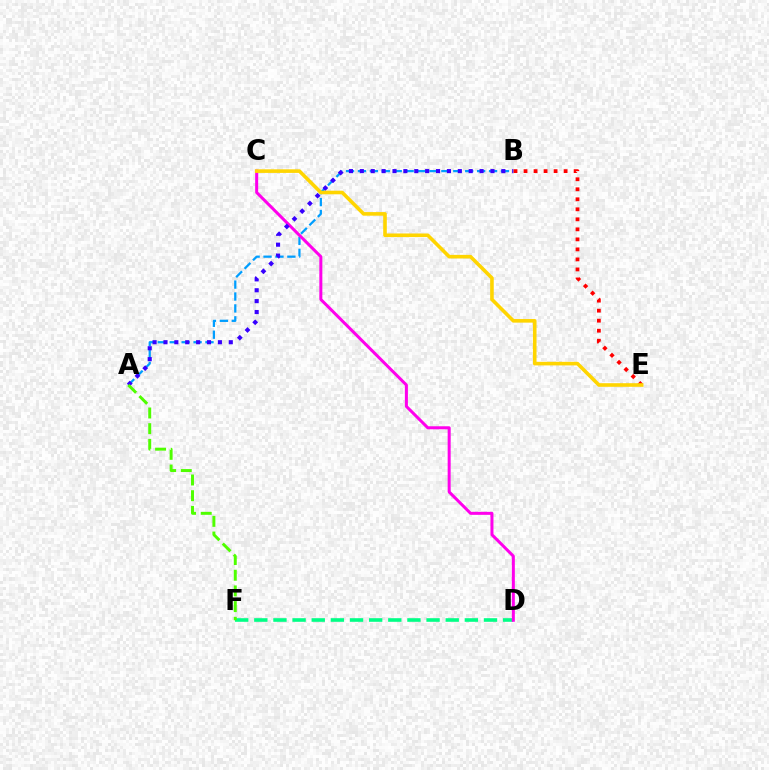{('D', 'F'): [{'color': '#00ff86', 'line_style': 'dashed', 'thickness': 2.6}], ('A', 'B'): [{'color': '#009eff', 'line_style': 'dashed', 'thickness': 1.62}, {'color': '#3700ff', 'line_style': 'dotted', 'thickness': 2.96}], ('C', 'D'): [{'color': '#ff00ed', 'line_style': 'solid', 'thickness': 2.17}], ('B', 'E'): [{'color': '#ff0000', 'line_style': 'dotted', 'thickness': 2.72}], ('C', 'E'): [{'color': '#ffd500', 'line_style': 'solid', 'thickness': 2.59}], ('A', 'F'): [{'color': '#4fff00', 'line_style': 'dashed', 'thickness': 2.13}]}